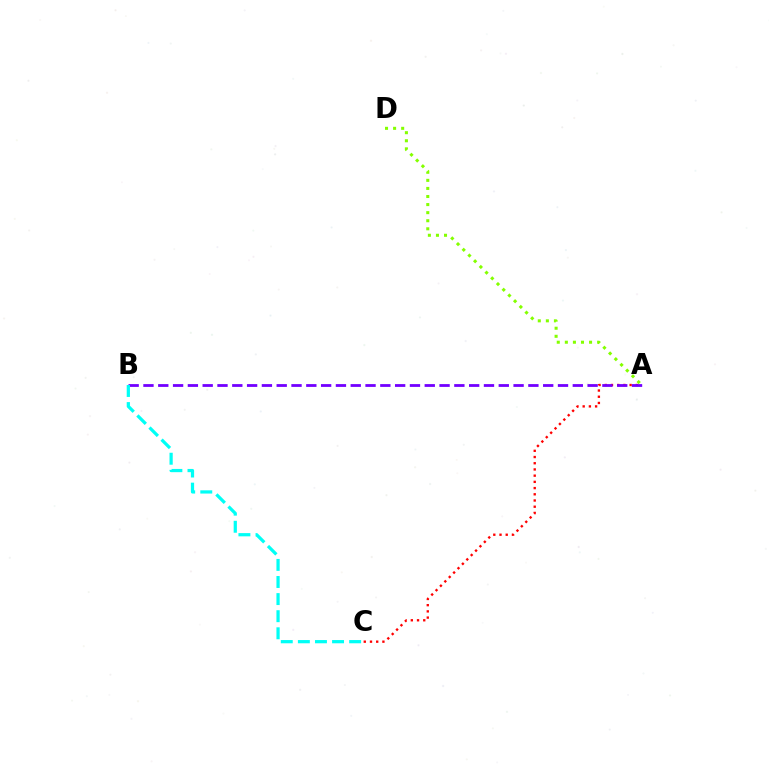{('A', 'D'): [{'color': '#84ff00', 'line_style': 'dotted', 'thickness': 2.19}], ('A', 'C'): [{'color': '#ff0000', 'line_style': 'dotted', 'thickness': 1.69}], ('A', 'B'): [{'color': '#7200ff', 'line_style': 'dashed', 'thickness': 2.01}], ('B', 'C'): [{'color': '#00fff6', 'line_style': 'dashed', 'thickness': 2.32}]}